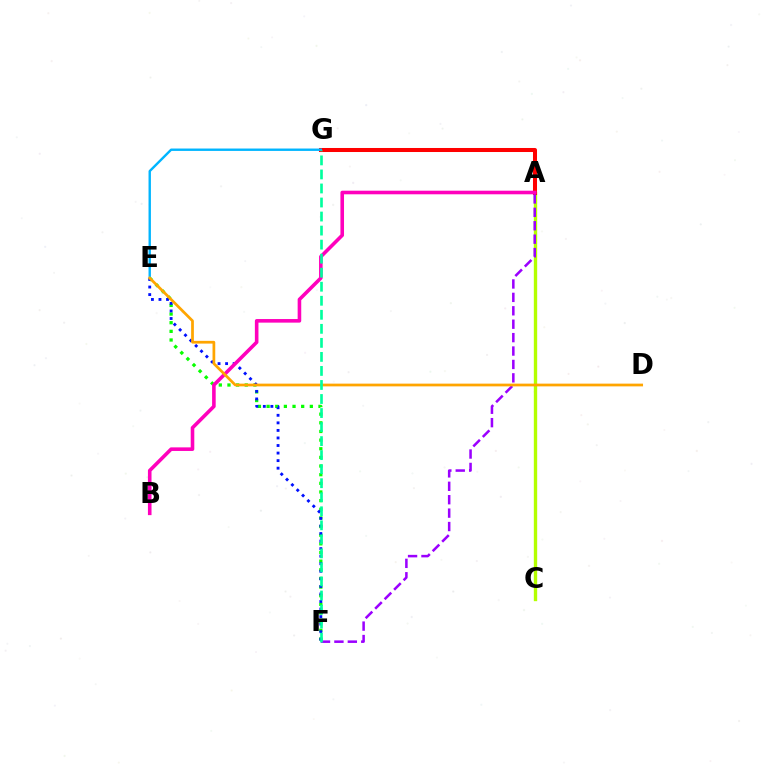{('A', 'C'): [{'color': '#b3ff00', 'line_style': 'solid', 'thickness': 2.42}], ('E', 'F'): [{'color': '#08ff00', 'line_style': 'dotted', 'thickness': 2.35}, {'color': '#0010ff', 'line_style': 'dotted', 'thickness': 2.05}], ('A', 'G'): [{'color': '#ff0000', 'line_style': 'solid', 'thickness': 2.9}], ('E', 'G'): [{'color': '#00b5ff', 'line_style': 'solid', 'thickness': 1.72}], ('A', 'F'): [{'color': '#9b00ff', 'line_style': 'dashed', 'thickness': 1.82}], ('A', 'B'): [{'color': '#ff00bd', 'line_style': 'solid', 'thickness': 2.59}], ('D', 'E'): [{'color': '#ffa500', 'line_style': 'solid', 'thickness': 1.97}], ('F', 'G'): [{'color': '#00ff9d', 'line_style': 'dashed', 'thickness': 1.91}]}